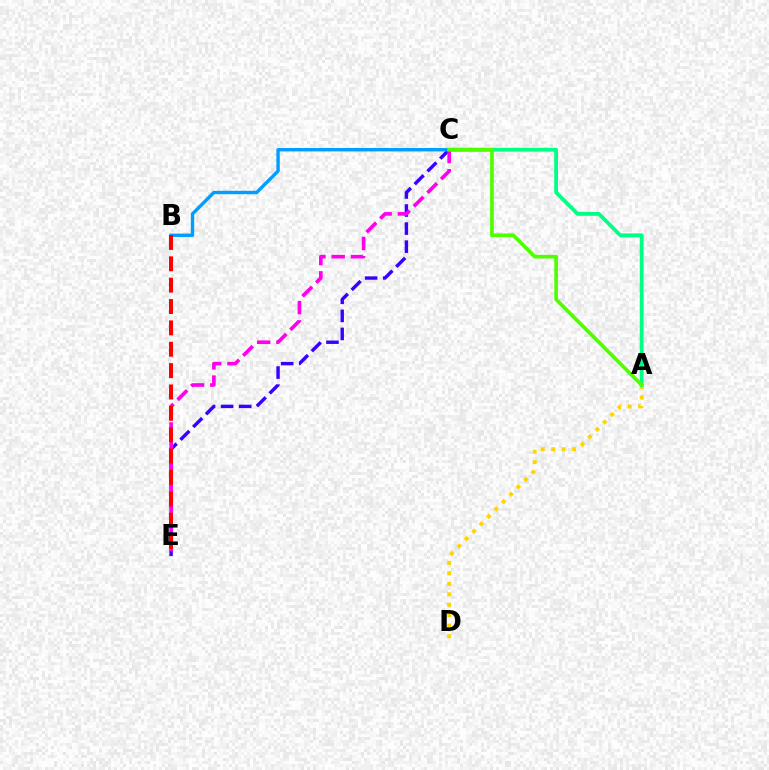{('A', 'D'): [{'color': '#ffd500', 'line_style': 'dotted', 'thickness': 2.85}], ('A', 'C'): [{'color': '#00ff86', 'line_style': 'solid', 'thickness': 2.73}, {'color': '#4fff00', 'line_style': 'solid', 'thickness': 2.64}], ('C', 'E'): [{'color': '#3700ff', 'line_style': 'dashed', 'thickness': 2.45}, {'color': '#ff00ed', 'line_style': 'dashed', 'thickness': 2.62}], ('B', 'C'): [{'color': '#009eff', 'line_style': 'solid', 'thickness': 2.44}], ('B', 'E'): [{'color': '#ff0000', 'line_style': 'dashed', 'thickness': 2.9}]}